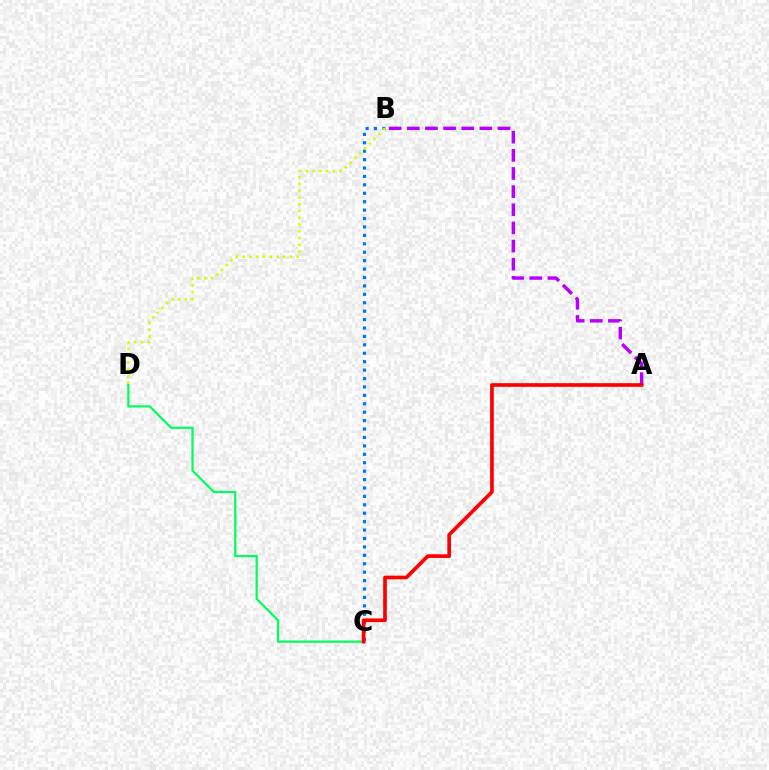{('A', 'B'): [{'color': '#b900ff', 'line_style': 'dashed', 'thickness': 2.47}], ('C', 'D'): [{'color': '#00ff5c', 'line_style': 'solid', 'thickness': 1.6}], ('B', 'C'): [{'color': '#0074ff', 'line_style': 'dotted', 'thickness': 2.29}], ('A', 'C'): [{'color': '#ff0000', 'line_style': 'solid', 'thickness': 2.64}], ('B', 'D'): [{'color': '#d1ff00', 'line_style': 'dotted', 'thickness': 1.84}]}